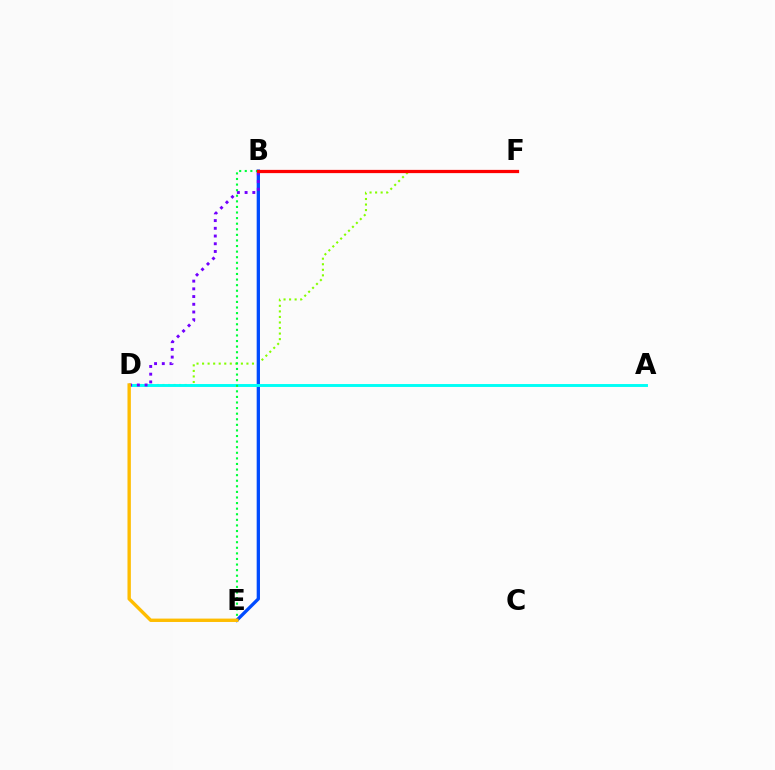{('D', 'F'): [{'color': '#84ff00', 'line_style': 'dotted', 'thickness': 1.51}], ('B', 'E'): [{'color': '#004bff', 'line_style': 'solid', 'thickness': 2.37}, {'color': '#00ff39', 'line_style': 'dotted', 'thickness': 1.52}], ('B', 'F'): [{'color': '#ff00cf', 'line_style': 'solid', 'thickness': 2.04}, {'color': '#ff0000', 'line_style': 'solid', 'thickness': 2.33}], ('A', 'D'): [{'color': '#00fff6', 'line_style': 'solid', 'thickness': 2.1}], ('B', 'D'): [{'color': '#7200ff', 'line_style': 'dotted', 'thickness': 2.1}], ('D', 'E'): [{'color': '#ffbd00', 'line_style': 'solid', 'thickness': 2.43}]}